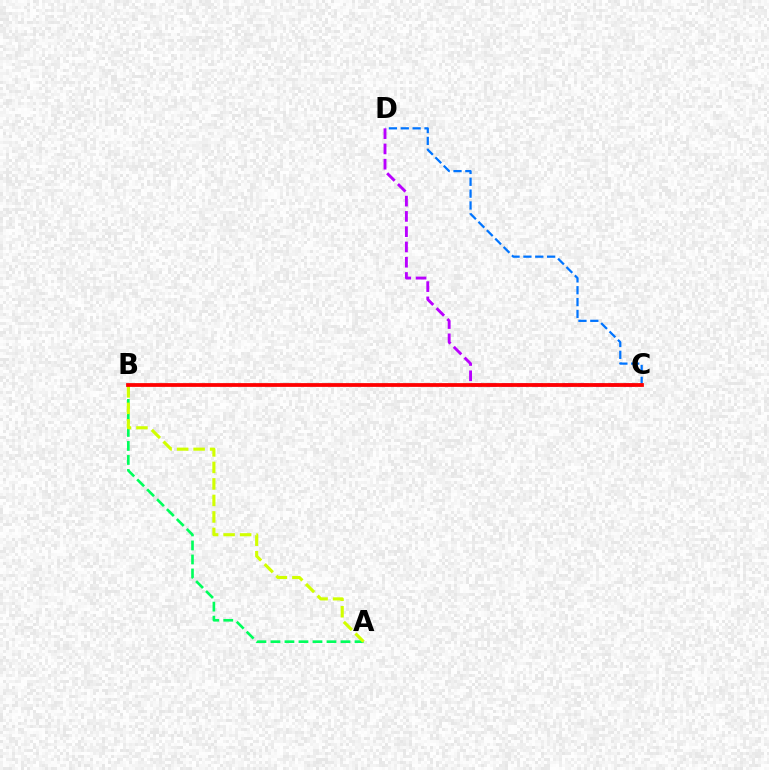{('A', 'B'): [{'color': '#00ff5c', 'line_style': 'dashed', 'thickness': 1.9}, {'color': '#d1ff00', 'line_style': 'dashed', 'thickness': 2.24}], ('C', 'D'): [{'color': '#b900ff', 'line_style': 'dashed', 'thickness': 2.07}, {'color': '#0074ff', 'line_style': 'dashed', 'thickness': 1.61}], ('B', 'C'): [{'color': '#ff0000', 'line_style': 'solid', 'thickness': 2.71}]}